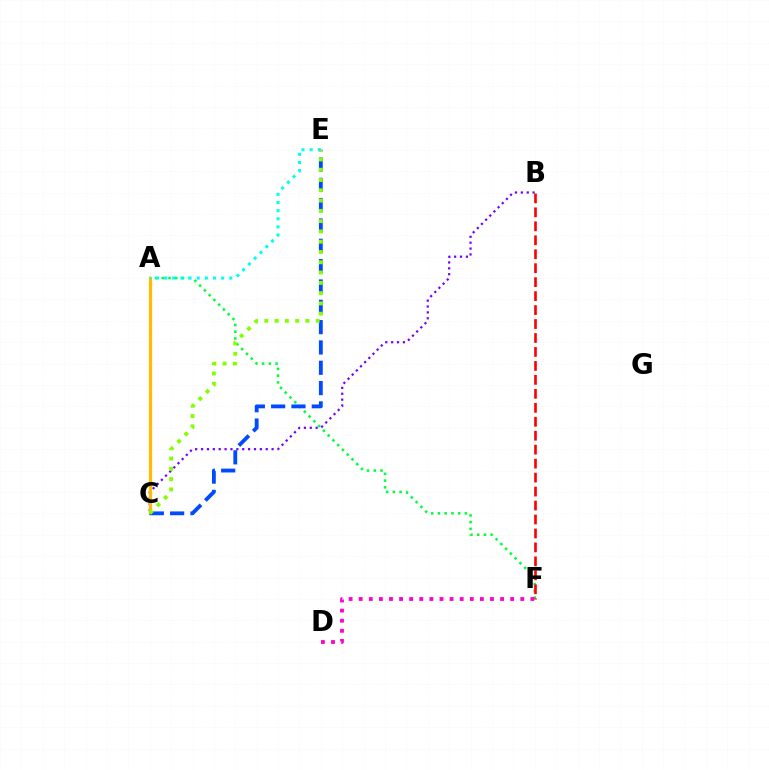{('B', 'C'): [{'color': '#7200ff', 'line_style': 'dotted', 'thickness': 1.6}], ('A', 'F'): [{'color': '#00ff39', 'line_style': 'dotted', 'thickness': 1.83}], ('B', 'F'): [{'color': '#ff0000', 'line_style': 'dashed', 'thickness': 1.9}], ('A', 'C'): [{'color': '#ffbd00', 'line_style': 'solid', 'thickness': 2.31}], ('A', 'E'): [{'color': '#00fff6', 'line_style': 'dotted', 'thickness': 2.21}], ('D', 'F'): [{'color': '#ff00cf', 'line_style': 'dotted', 'thickness': 2.74}], ('C', 'E'): [{'color': '#004bff', 'line_style': 'dashed', 'thickness': 2.76}, {'color': '#84ff00', 'line_style': 'dotted', 'thickness': 2.79}]}